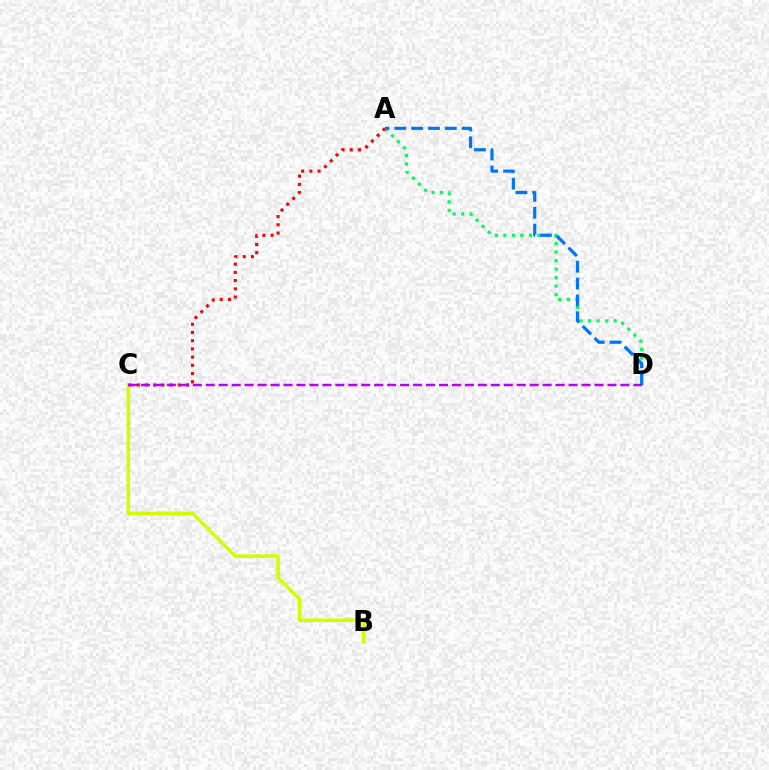{('A', 'D'): [{'color': '#00ff5c', 'line_style': 'dotted', 'thickness': 2.31}, {'color': '#0074ff', 'line_style': 'dashed', 'thickness': 2.29}], ('B', 'C'): [{'color': '#d1ff00', 'line_style': 'solid', 'thickness': 2.58}], ('A', 'C'): [{'color': '#ff0000', 'line_style': 'dotted', 'thickness': 2.23}], ('C', 'D'): [{'color': '#b900ff', 'line_style': 'dashed', 'thickness': 1.76}]}